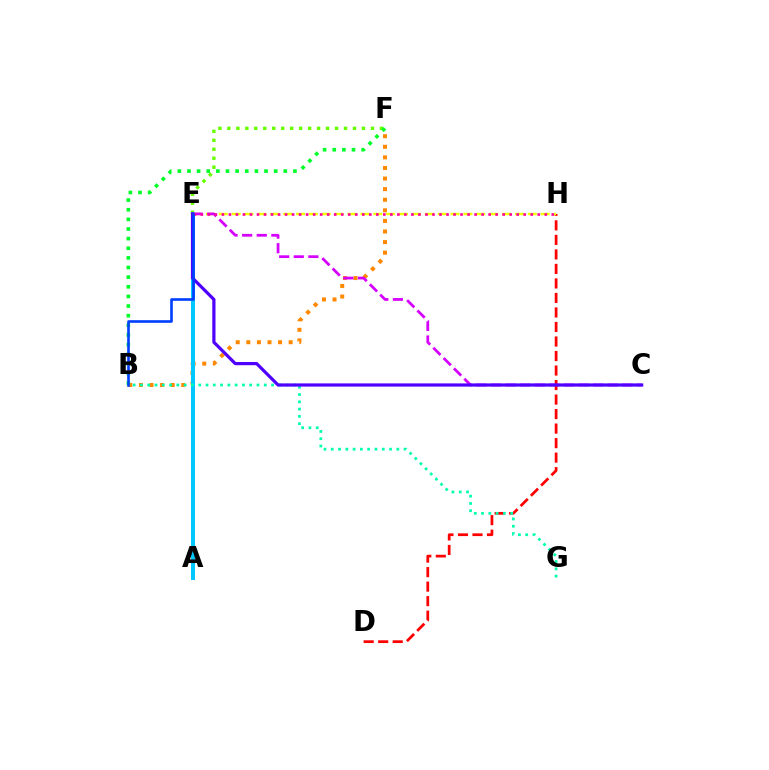{('B', 'F'): [{'color': '#ff8800', 'line_style': 'dotted', 'thickness': 2.88}, {'color': '#00ff27', 'line_style': 'dotted', 'thickness': 2.62}], ('D', 'H'): [{'color': '#ff0000', 'line_style': 'dashed', 'thickness': 1.97}], ('E', 'F'): [{'color': '#66ff00', 'line_style': 'dotted', 'thickness': 2.44}], ('A', 'E'): [{'color': '#00c7ff', 'line_style': 'solid', 'thickness': 2.88}], ('E', 'H'): [{'color': '#eeff00', 'line_style': 'dashed', 'thickness': 1.75}, {'color': '#ff00a0', 'line_style': 'dotted', 'thickness': 1.91}], ('B', 'G'): [{'color': '#00ffaf', 'line_style': 'dotted', 'thickness': 1.98}], ('C', 'E'): [{'color': '#d600ff', 'line_style': 'dashed', 'thickness': 1.98}, {'color': '#4f00ff', 'line_style': 'solid', 'thickness': 2.3}], ('B', 'E'): [{'color': '#003fff', 'line_style': 'solid', 'thickness': 1.9}]}